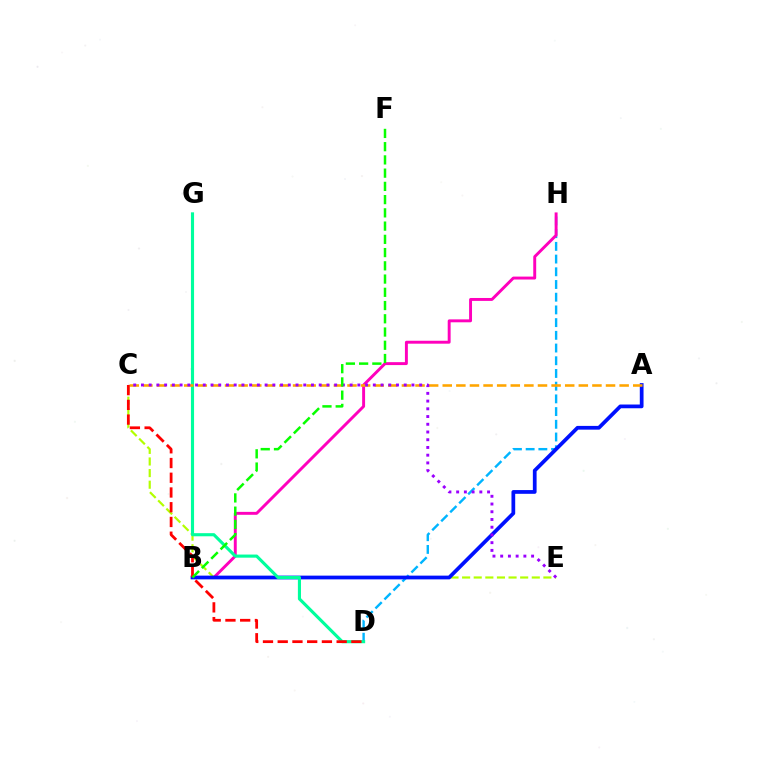{('D', 'H'): [{'color': '#00b5ff', 'line_style': 'dashed', 'thickness': 1.73}], ('B', 'H'): [{'color': '#ff00bd', 'line_style': 'solid', 'thickness': 2.11}], ('C', 'E'): [{'color': '#b3ff00', 'line_style': 'dashed', 'thickness': 1.58}, {'color': '#9b00ff', 'line_style': 'dotted', 'thickness': 2.1}], ('A', 'B'): [{'color': '#0010ff', 'line_style': 'solid', 'thickness': 2.69}], ('D', 'G'): [{'color': '#00ff9d', 'line_style': 'solid', 'thickness': 2.25}], ('A', 'C'): [{'color': '#ffa500', 'line_style': 'dashed', 'thickness': 1.85}], ('C', 'D'): [{'color': '#ff0000', 'line_style': 'dashed', 'thickness': 2.0}], ('B', 'F'): [{'color': '#08ff00', 'line_style': 'dashed', 'thickness': 1.8}]}